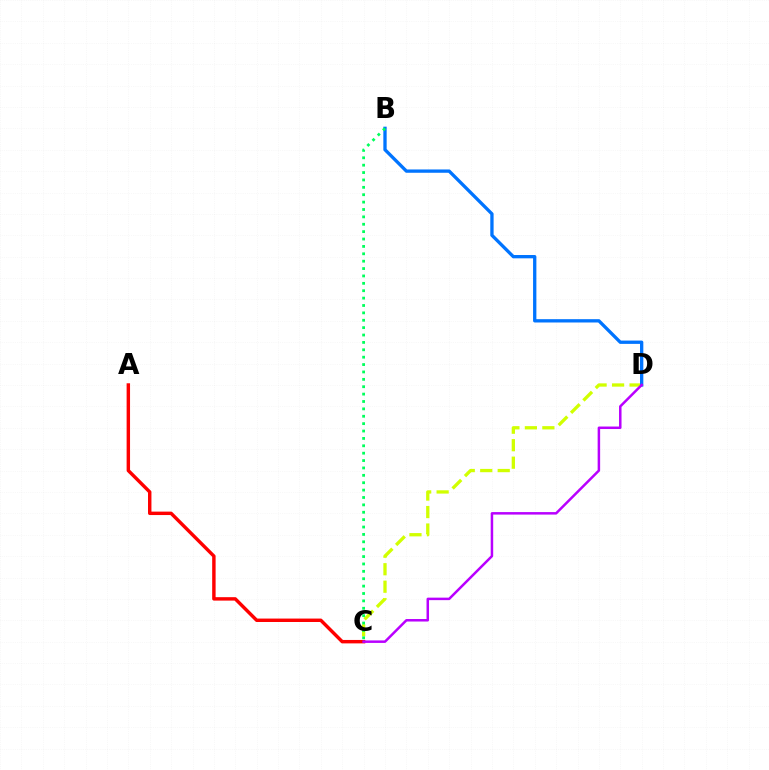{('C', 'D'): [{'color': '#d1ff00', 'line_style': 'dashed', 'thickness': 2.38}, {'color': '#b900ff', 'line_style': 'solid', 'thickness': 1.8}], ('B', 'D'): [{'color': '#0074ff', 'line_style': 'solid', 'thickness': 2.38}], ('A', 'C'): [{'color': '#ff0000', 'line_style': 'solid', 'thickness': 2.47}], ('B', 'C'): [{'color': '#00ff5c', 'line_style': 'dotted', 'thickness': 2.01}]}